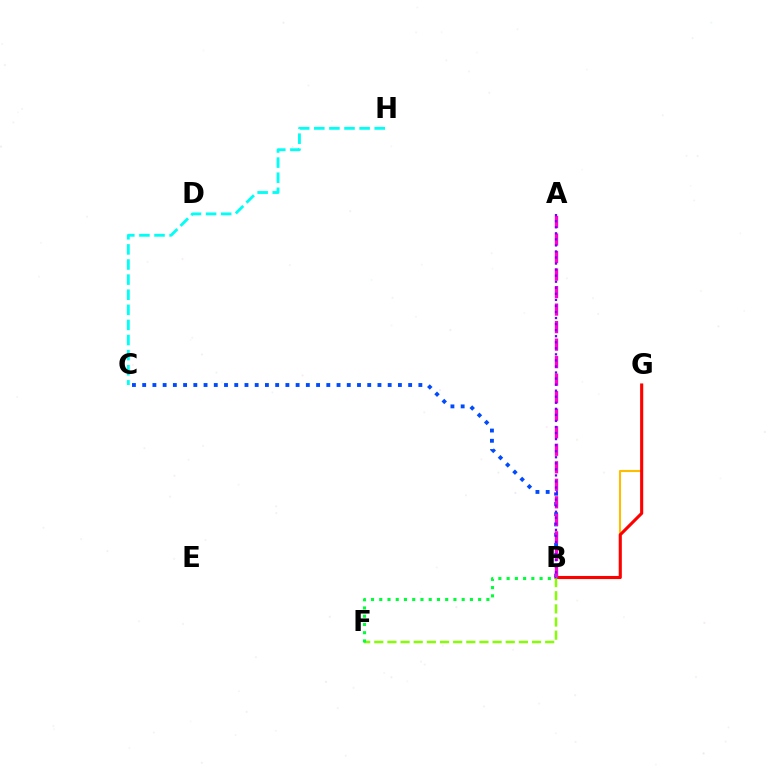{('B', 'G'): [{'color': '#ffbd00', 'line_style': 'solid', 'thickness': 1.51}, {'color': '#ff0000', 'line_style': 'solid', 'thickness': 2.22}], ('C', 'H'): [{'color': '#00fff6', 'line_style': 'dashed', 'thickness': 2.05}], ('B', 'F'): [{'color': '#84ff00', 'line_style': 'dashed', 'thickness': 1.79}, {'color': '#00ff39', 'line_style': 'dotted', 'thickness': 2.24}], ('B', 'C'): [{'color': '#004bff', 'line_style': 'dotted', 'thickness': 2.78}], ('A', 'B'): [{'color': '#ff00cf', 'line_style': 'dashed', 'thickness': 2.38}, {'color': '#7200ff', 'line_style': 'dotted', 'thickness': 1.64}]}